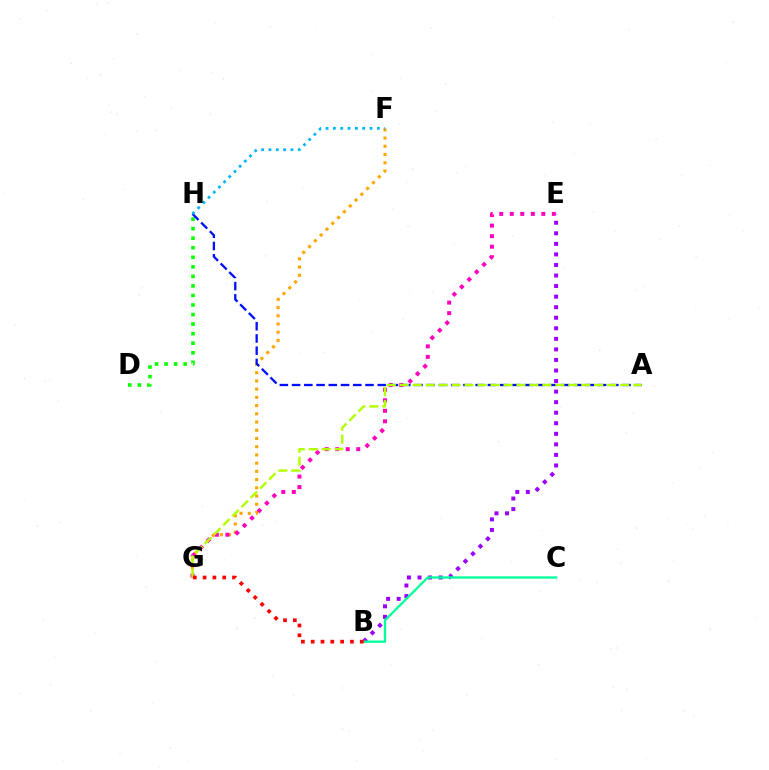{('F', 'G'): [{'color': '#ffa500', 'line_style': 'dotted', 'thickness': 2.23}], ('D', 'H'): [{'color': '#08ff00', 'line_style': 'dotted', 'thickness': 2.59}], ('E', 'G'): [{'color': '#ff00bd', 'line_style': 'dotted', 'thickness': 2.86}], ('A', 'H'): [{'color': '#0010ff', 'line_style': 'dashed', 'thickness': 1.66}], ('B', 'E'): [{'color': '#9b00ff', 'line_style': 'dotted', 'thickness': 2.87}], ('A', 'G'): [{'color': '#b3ff00', 'line_style': 'dashed', 'thickness': 1.76}], ('B', 'C'): [{'color': '#00ff9d', 'line_style': 'solid', 'thickness': 1.68}], ('F', 'H'): [{'color': '#00b5ff', 'line_style': 'dotted', 'thickness': 1.99}], ('B', 'G'): [{'color': '#ff0000', 'line_style': 'dotted', 'thickness': 2.67}]}